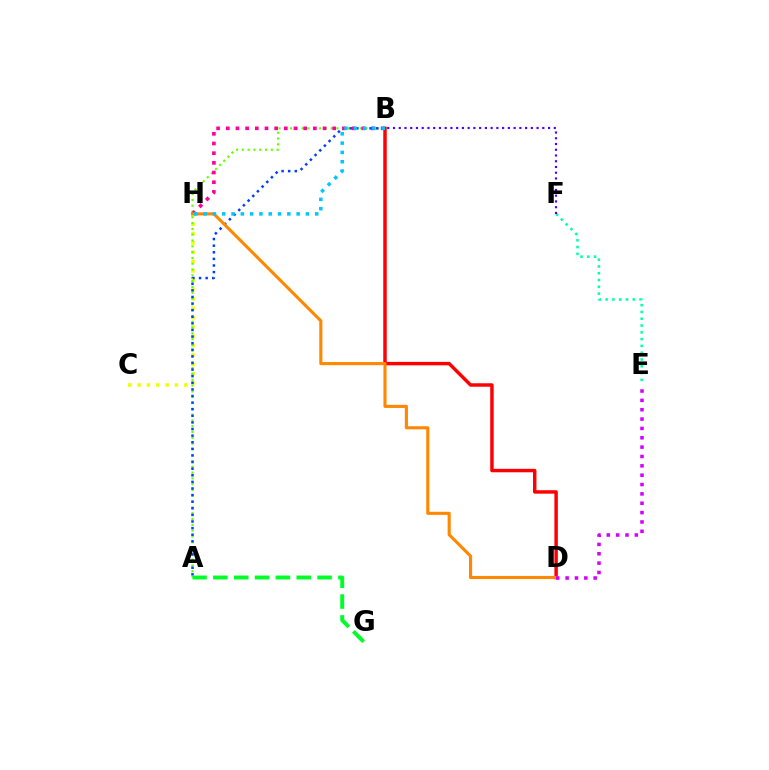{('C', 'H'): [{'color': '#eeff00', 'line_style': 'dotted', 'thickness': 2.54}], ('E', 'F'): [{'color': '#00ffaf', 'line_style': 'dotted', 'thickness': 1.85}], ('A', 'B'): [{'color': '#66ff00', 'line_style': 'dotted', 'thickness': 1.58}, {'color': '#003fff', 'line_style': 'dotted', 'thickness': 1.79}], ('B', 'D'): [{'color': '#ff0000', 'line_style': 'solid', 'thickness': 2.48}], ('B', 'H'): [{'color': '#ff00a0', 'line_style': 'dotted', 'thickness': 2.63}, {'color': '#00c7ff', 'line_style': 'dotted', 'thickness': 2.53}], ('D', 'H'): [{'color': '#ff8800', 'line_style': 'solid', 'thickness': 2.23}], ('D', 'E'): [{'color': '#d600ff', 'line_style': 'dotted', 'thickness': 2.54}], ('A', 'G'): [{'color': '#00ff27', 'line_style': 'dashed', 'thickness': 2.83}], ('B', 'F'): [{'color': '#4f00ff', 'line_style': 'dotted', 'thickness': 1.56}]}